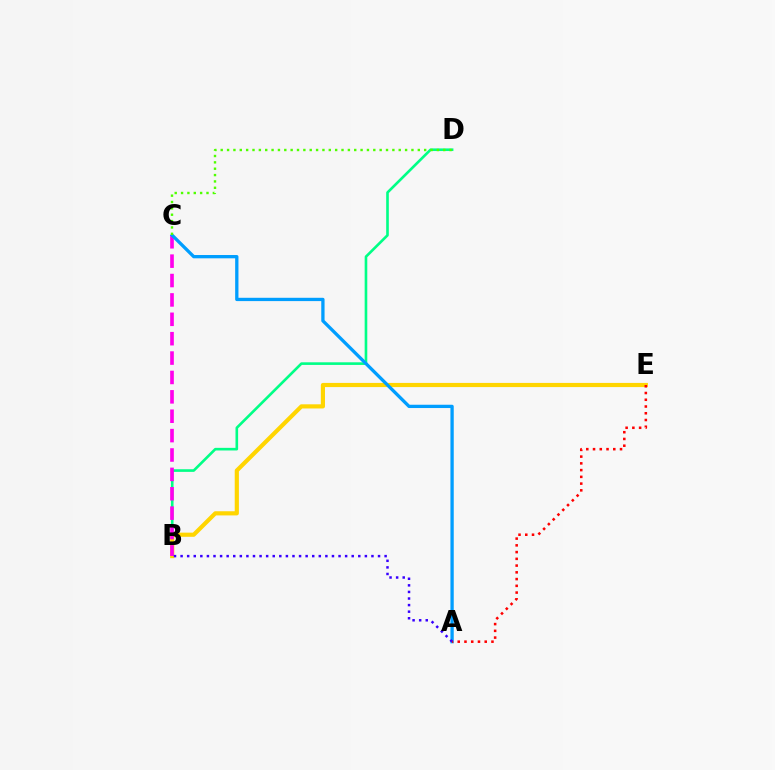{('B', 'D'): [{'color': '#00ff86', 'line_style': 'solid', 'thickness': 1.89}], ('B', 'E'): [{'color': '#ffd500', 'line_style': 'solid', 'thickness': 3.0}], ('B', 'C'): [{'color': '#ff00ed', 'line_style': 'dashed', 'thickness': 2.63}], ('A', 'C'): [{'color': '#009eff', 'line_style': 'solid', 'thickness': 2.38}], ('C', 'D'): [{'color': '#4fff00', 'line_style': 'dotted', 'thickness': 1.73}], ('A', 'E'): [{'color': '#ff0000', 'line_style': 'dotted', 'thickness': 1.83}], ('A', 'B'): [{'color': '#3700ff', 'line_style': 'dotted', 'thickness': 1.79}]}